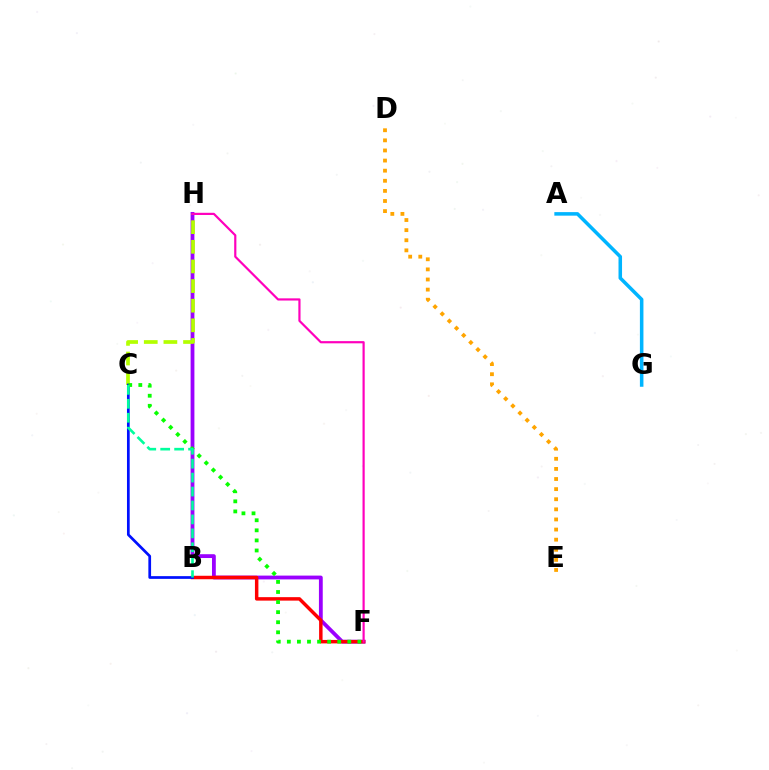{('F', 'H'): [{'color': '#9b00ff', 'line_style': 'solid', 'thickness': 2.74}, {'color': '#ff00bd', 'line_style': 'solid', 'thickness': 1.58}], ('C', 'H'): [{'color': '#b3ff00', 'line_style': 'dashed', 'thickness': 2.67}], ('B', 'F'): [{'color': '#ff0000', 'line_style': 'solid', 'thickness': 2.5}], ('B', 'C'): [{'color': '#0010ff', 'line_style': 'solid', 'thickness': 1.96}, {'color': '#00ff9d', 'line_style': 'dashed', 'thickness': 1.89}], ('A', 'G'): [{'color': '#00b5ff', 'line_style': 'solid', 'thickness': 2.54}], ('C', 'F'): [{'color': '#08ff00', 'line_style': 'dotted', 'thickness': 2.74}], ('D', 'E'): [{'color': '#ffa500', 'line_style': 'dotted', 'thickness': 2.75}]}